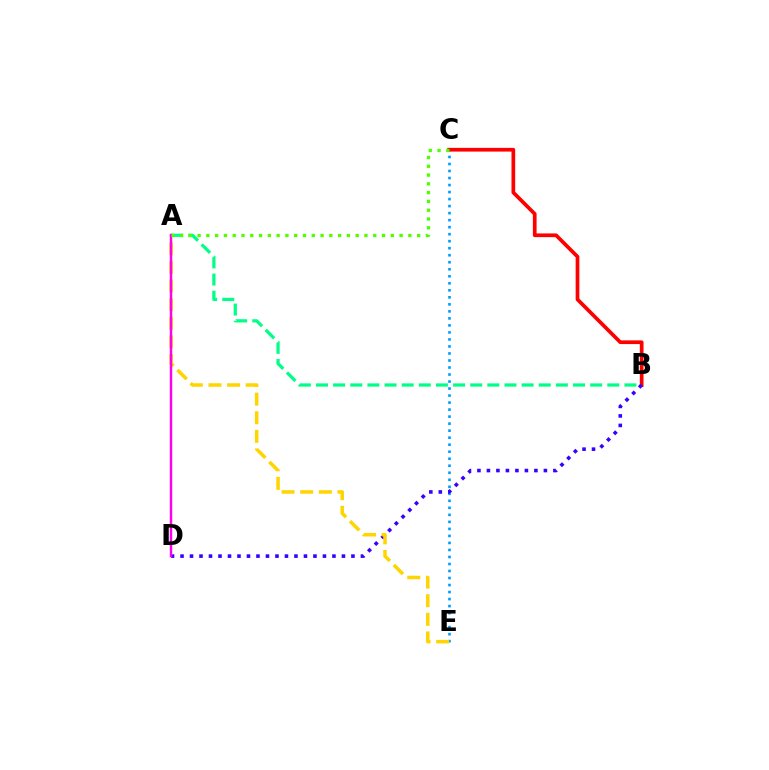{('A', 'B'): [{'color': '#00ff86', 'line_style': 'dashed', 'thickness': 2.33}], ('C', 'E'): [{'color': '#009eff', 'line_style': 'dotted', 'thickness': 1.91}], ('B', 'C'): [{'color': '#ff0000', 'line_style': 'solid', 'thickness': 2.67}], ('B', 'D'): [{'color': '#3700ff', 'line_style': 'dotted', 'thickness': 2.58}], ('A', 'E'): [{'color': '#ffd500', 'line_style': 'dashed', 'thickness': 2.53}], ('A', 'D'): [{'color': '#ff00ed', 'line_style': 'solid', 'thickness': 1.76}], ('A', 'C'): [{'color': '#4fff00', 'line_style': 'dotted', 'thickness': 2.39}]}